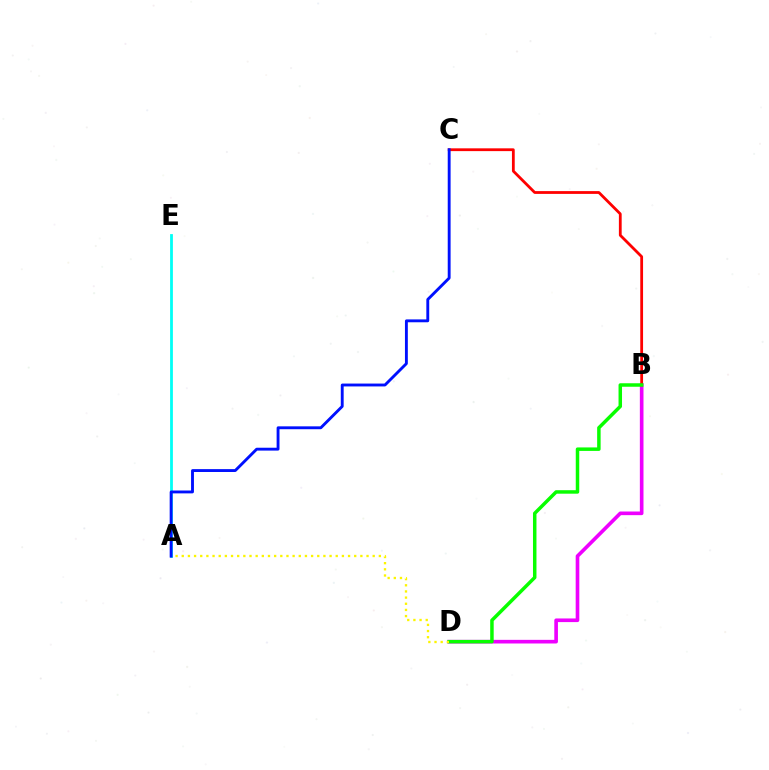{('B', 'D'): [{'color': '#ee00ff', 'line_style': 'solid', 'thickness': 2.62}, {'color': '#08ff00', 'line_style': 'solid', 'thickness': 2.51}], ('B', 'C'): [{'color': '#ff0000', 'line_style': 'solid', 'thickness': 2.01}], ('A', 'E'): [{'color': '#00fff6', 'line_style': 'solid', 'thickness': 2.01}], ('A', 'D'): [{'color': '#fcf500', 'line_style': 'dotted', 'thickness': 1.67}], ('A', 'C'): [{'color': '#0010ff', 'line_style': 'solid', 'thickness': 2.07}]}